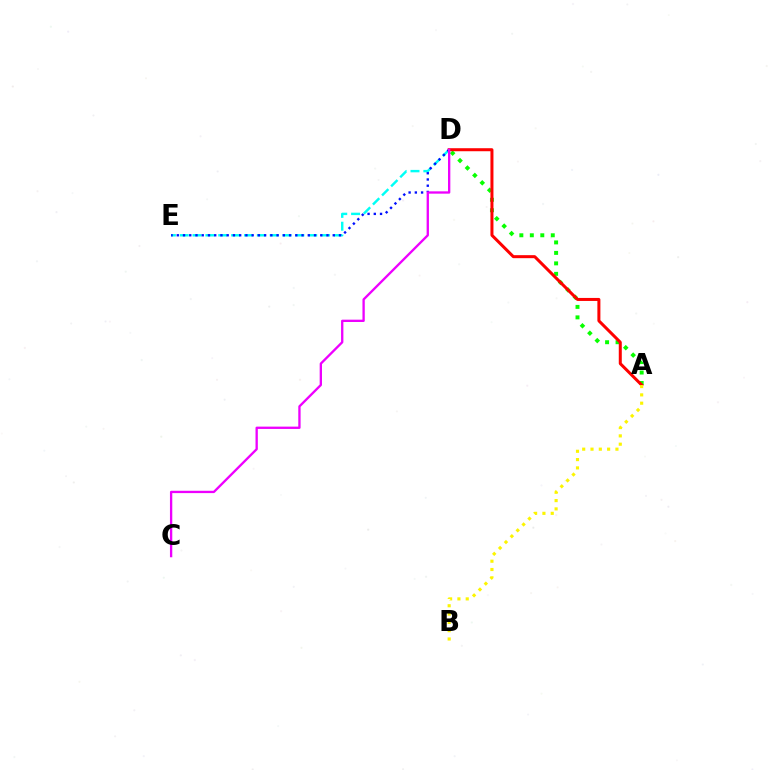{('D', 'E'): [{'color': '#00fff6', 'line_style': 'dashed', 'thickness': 1.75}, {'color': '#0010ff', 'line_style': 'dotted', 'thickness': 1.7}], ('A', 'D'): [{'color': '#08ff00', 'line_style': 'dotted', 'thickness': 2.85}, {'color': '#ff0000', 'line_style': 'solid', 'thickness': 2.17}], ('A', 'B'): [{'color': '#fcf500', 'line_style': 'dotted', 'thickness': 2.26}], ('C', 'D'): [{'color': '#ee00ff', 'line_style': 'solid', 'thickness': 1.67}]}